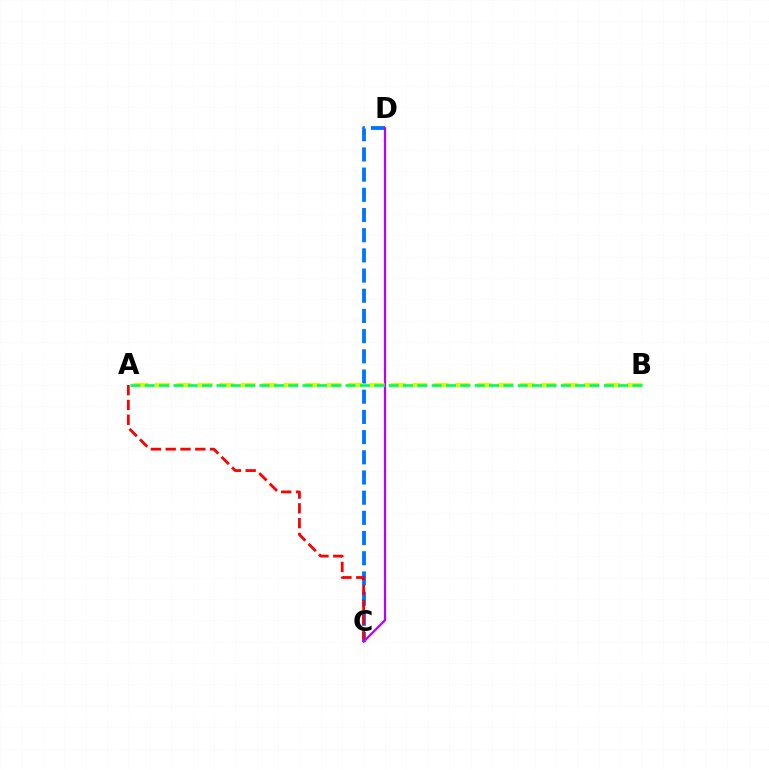{('C', 'D'): [{'color': '#0074ff', 'line_style': 'dashed', 'thickness': 2.74}, {'color': '#b900ff', 'line_style': 'solid', 'thickness': 1.62}], ('A', 'B'): [{'color': '#d1ff00', 'line_style': 'dashed', 'thickness': 2.92}, {'color': '#00ff5c', 'line_style': 'dashed', 'thickness': 1.95}], ('A', 'C'): [{'color': '#ff0000', 'line_style': 'dashed', 'thickness': 2.01}]}